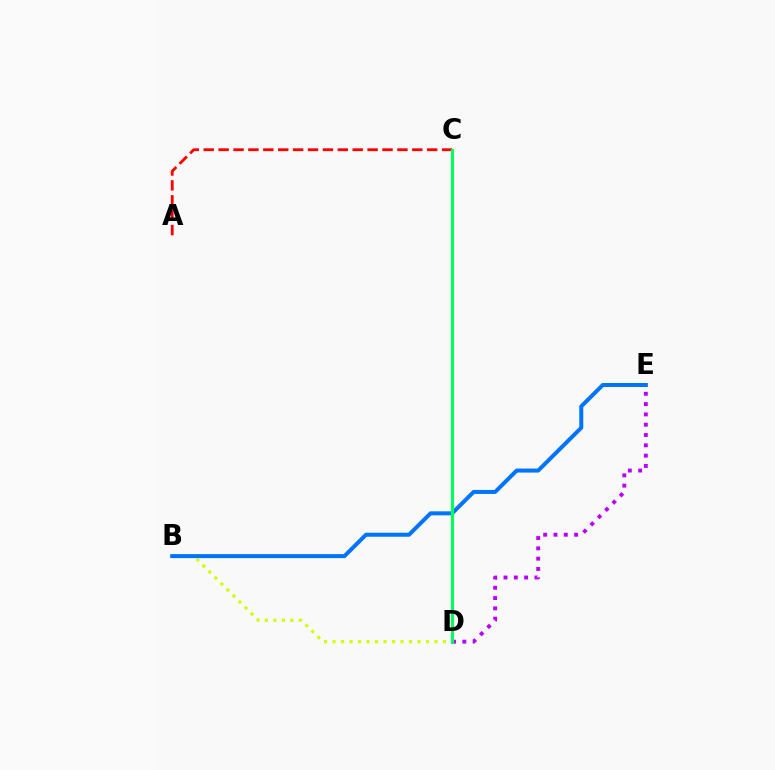{('D', 'E'): [{'color': '#b900ff', 'line_style': 'dotted', 'thickness': 2.8}], ('A', 'C'): [{'color': '#ff0000', 'line_style': 'dashed', 'thickness': 2.02}], ('B', 'D'): [{'color': '#d1ff00', 'line_style': 'dotted', 'thickness': 2.31}], ('B', 'E'): [{'color': '#0074ff', 'line_style': 'solid', 'thickness': 2.88}], ('C', 'D'): [{'color': '#00ff5c', 'line_style': 'solid', 'thickness': 2.23}]}